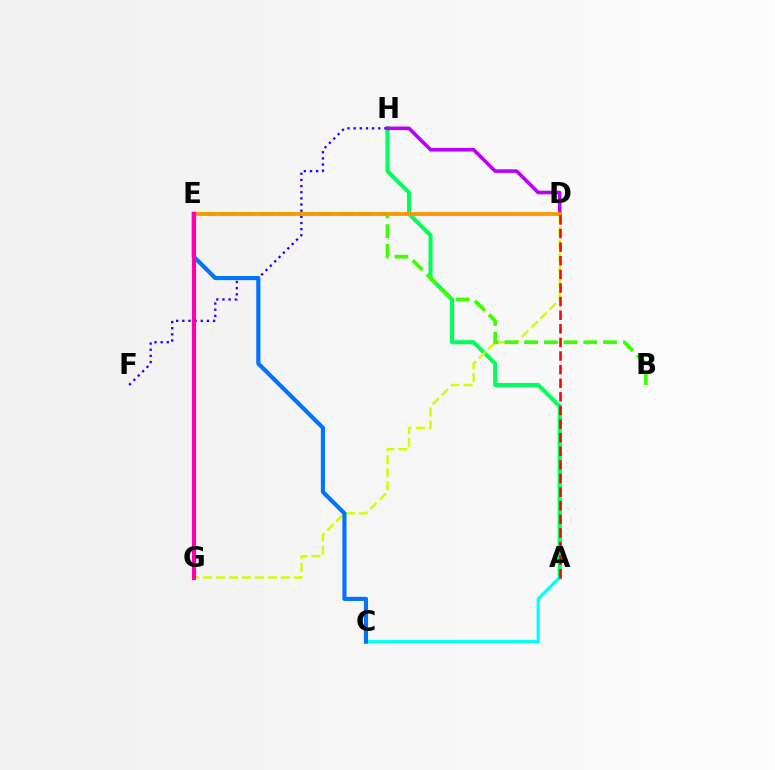{('A', 'H'): [{'color': '#00ff5c', 'line_style': 'solid', 'thickness': 2.92}], ('F', 'H'): [{'color': '#2500ff', 'line_style': 'dotted', 'thickness': 1.67}], ('D', 'G'): [{'color': '#d1ff00', 'line_style': 'dashed', 'thickness': 1.76}], ('B', 'E'): [{'color': '#3dff00', 'line_style': 'dashed', 'thickness': 2.68}], ('A', 'C'): [{'color': '#00fff6', 'line_style': 'solid', 'thickness': 2.28}], ('D', 'H'): [{'color': '#b900ff', 'line_style': 'solid', 'thickness': 2.59}], ('C', 'E'): [{'color': '#0074ff', 'line_style': 'solid', 'thickness': 2.98}], ('D', 'E'): [{'color': '#ff9400', 'line_style': 'solid', 'thickness': 2.69}], ('A', 'D'): [{'color': '#ff0000', 'line_style': 'dashed', 'thickness': 1.85}], ('E', 'G'): [{'color': '#ff00ac', 'line_style': 'solid', 'thickness': 2.98}]}